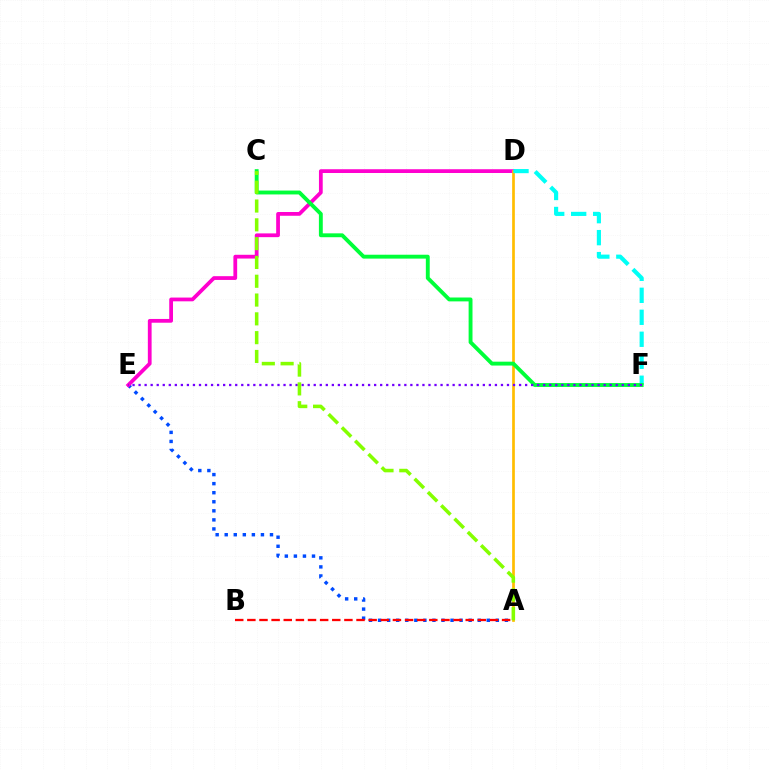{('A', 'E'): [{'color': '#004bff', 'line_style': 'dotted', 'thickness': 2.46}], ('D', 'E'): [{'color': '#ff00cf', 'line_style': 'solid', 'thickness': 2.71}], ('A', 'D'): [{'color': '#ffbd00', 'line_style': 'solid', 'thickness': 1.94}], ('D', 'F'): [{'color': '#00fff6', 'line_style': 'dashed', 'thickness': 2.99}], ('A', 'B'): [{'color': '#ff0000', 'line_style': 'dashed', 'thickness': 1.65}], ('C', 'F'): [{'color': '#00ff39', 'line_style': 'solid', 'thickness': 2.79}], ('E', 'F'): [{'color': '#7200ff', 'line_style': 'dotted', 'thickness': 1.64}], ('A', 'C'): [{'color': '#84ff00', 'line_style': 'dashed', 'thickness': 2.55}]}